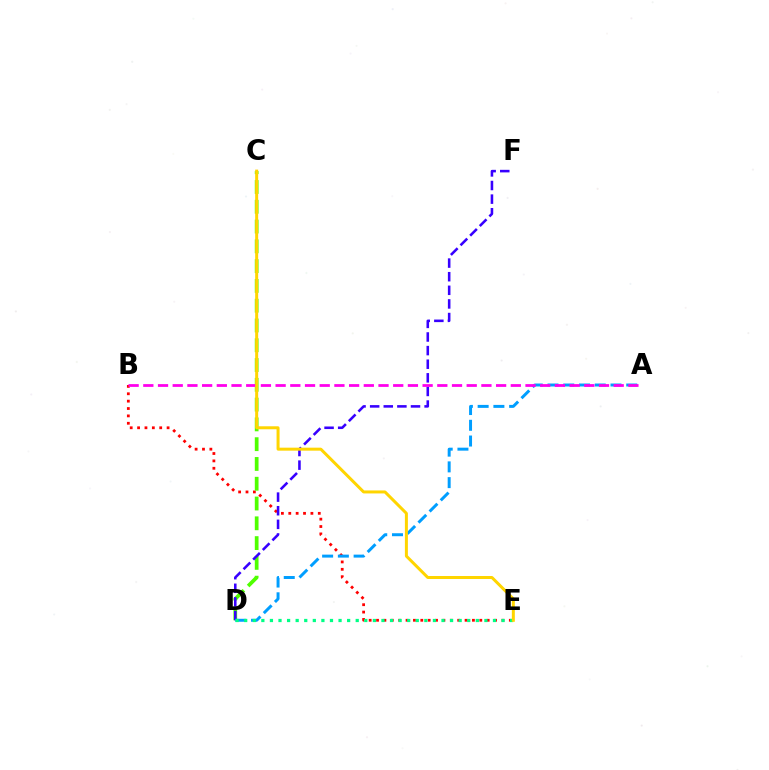{('B', 'E'): [{'color': '#ff0000', 'line_style': 'dotted', 'thickness': 2.0}], ('C', 'D'): [{'color': '#4fff00', 'line_style': 'dashed', 'thickness': 2.69}], ('D', 'F'): [{'color': '#3700ff', 'line_style': 'dashed', 'thickness': 1.85}], ('A', 'D'): [{'color': '#009eff', 'line_style': 'dashed', 'thickness': 2.14}], ('D', 'E'): [{'color': '#00ff86', 'line_style': 'dotted', 'thickness': 2.33}], ('A', 'B'): [{'color': '#ff00ed', 'line_style': 'dashed', 'thickness': 2.0}], ('C', 'E'): [{'color': '#ffd500', 'line_style': 'solid', 'thickness': 2.16}]}